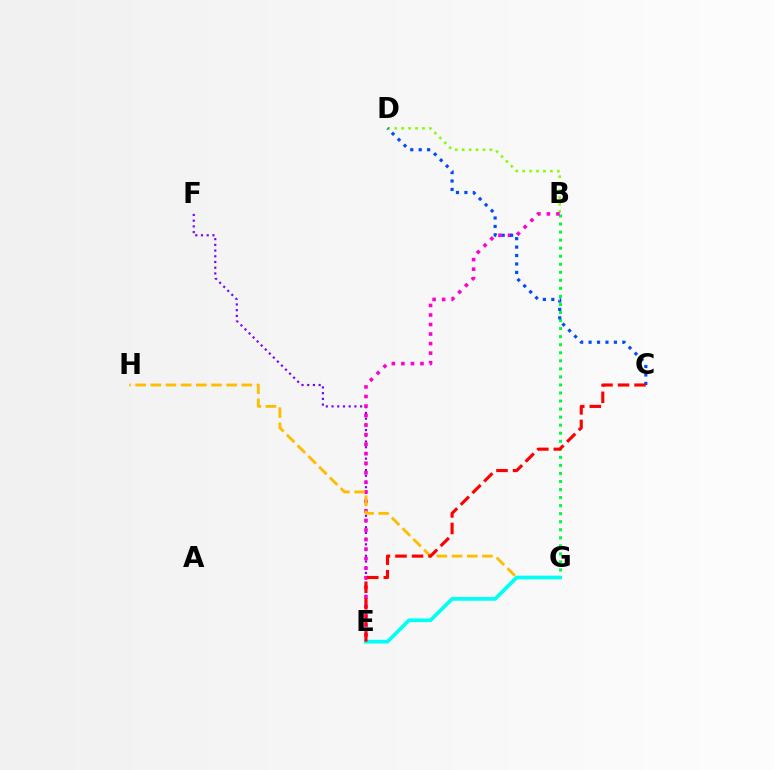{('E', 'F'): [{'color': '#7200ff', 'line_style': 'dotted', 'thickness': 1.55}], ('B', 'D'): [{'color': '#84ff00', 'line_style': 'dotted', 'thickness': 1.88}], ('B', 'G'): [{'color': '#00ff39', 'line_style': 'dotted', 'thickness': 2.19}], ('B', 'E'): [{'color': '#ff00cf', 'line_style': 'dotted', 'thickness': 2.59}], ('G', 'H'): [{'color': '#ffbd00', 'line_style': 'dashed', 'thickness': 2.06}], ('E', 'G'): [{'color': '#00fff6', 'line_style': 'solid', 'thickness': 2.67}], ('C', 'D'): [{'color': '#004bff', 'line_style': 'dotted', 'thickness': 2.29}], ('C', 'E'): [{'color': '#ff0000', 'line_style': 'dashed', 'thickness': 2.25}]}